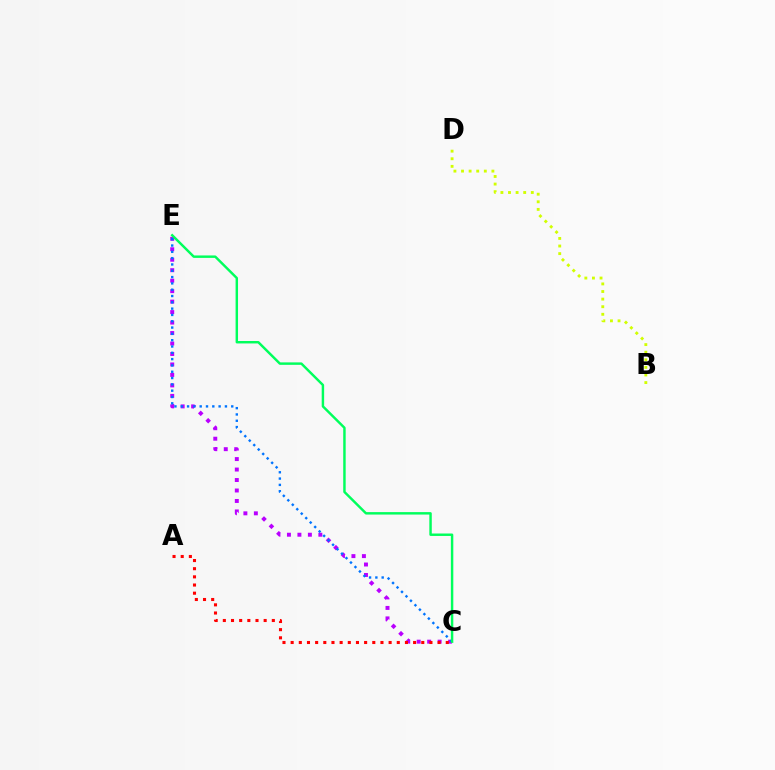{('C', 'E'): [{'color': '#b900ff', 'line_style': 'dotted', 'thickness': 2.85}, {'color': '#0074ff', 'line_style': 'dotted', 'thickness': 1.71}, {'color': '#00ff5c', 'line_style': 'solid', 'thickness': 1.76}], ('A', 'C'): [{'color': '#ff0000', 'line_style': 'dotted', 'thickness': 2.22}], ('B', 'D'): [{'color': '#d1ff00', 'line_style': 'dotted', 'thickness': 2.06}]}